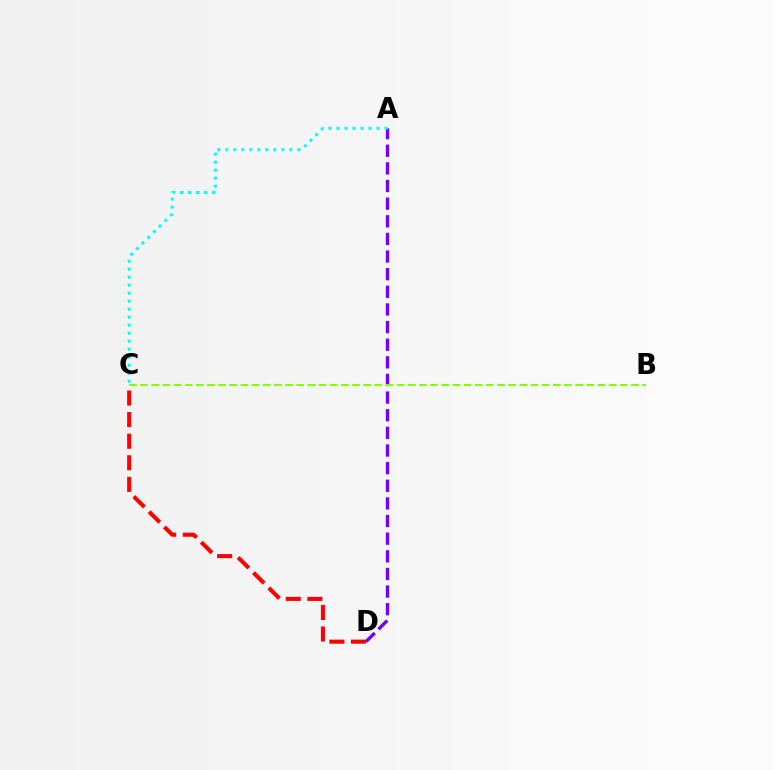{('C', 'D'): [{'color': '#ff0000', 'line_style': 'dashed', 'thickness': 2.93}], ('A', 'D'): [{'color': '#7200ff', 'line_style': 'dashed', 'thickness': 2.4}], ('B', 'C'): [{'color': '#84ff00', 'line_style': 'dashed', 'thickness': 1.52}], ('A', 'C'): [{'color': '#00fff6', 'line_style': 'dotted', 'thickness': 2.17}]}